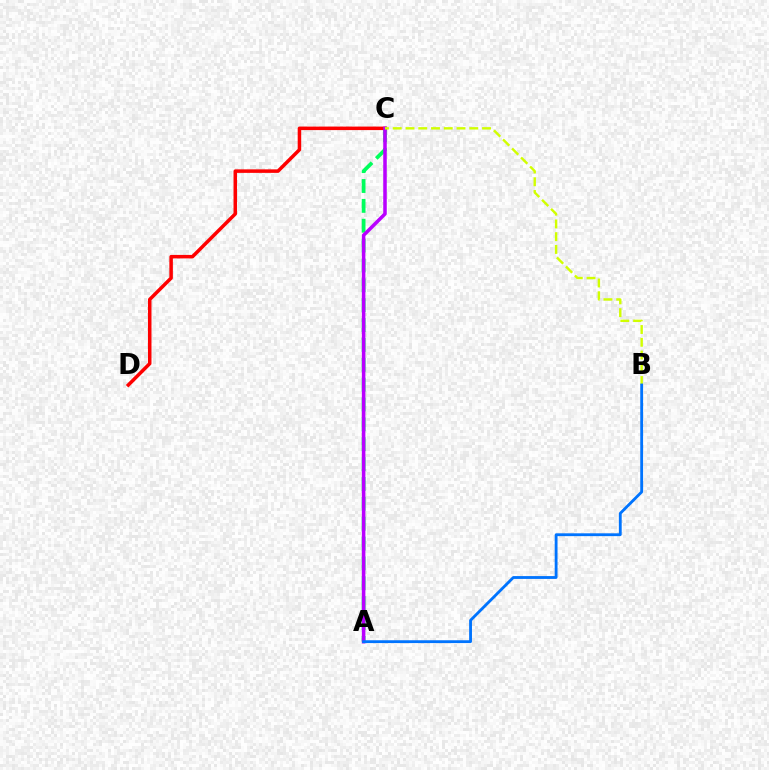{('A', 'C'): [{'color': '#00ff5c', 'line_style': 'dashed', 'thickness': 2.7}, {'color': '#b900ff', 'line_style': 'solid', 'thickness': 2.54}], ('C', 'D'): [{'color': '#ff0000', 'line_style': 'solid', 'thickness': 2.53}], ('B', 'C'): [{'color': '#d1ff00', 'line_style': 'dashed', 'thickness': 1.73}], ('A', 'B'): [{'color': '#0074ff', 'line_style': 'solid', 'thickness': 2.04}]}